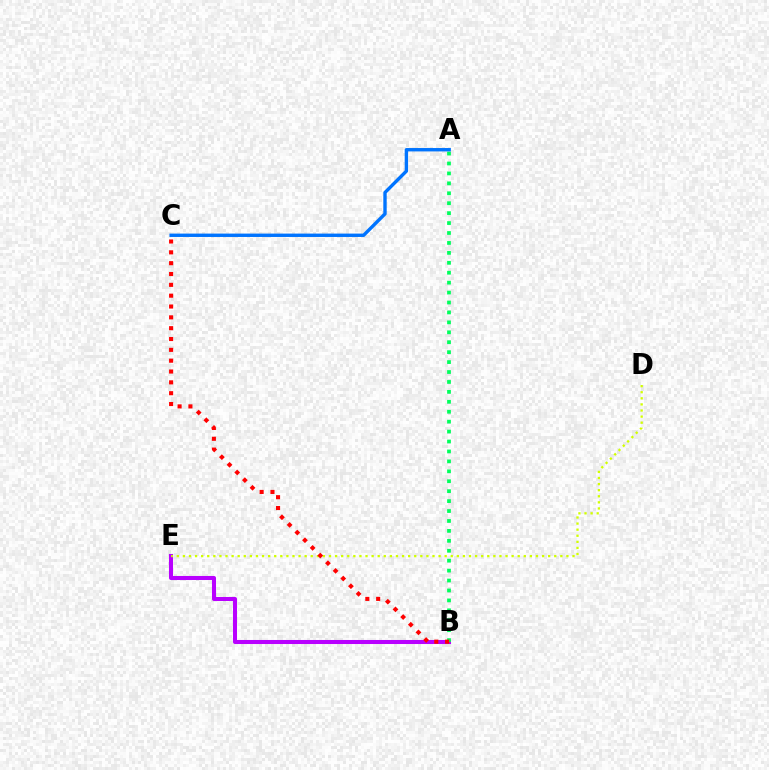{('B', 'E'): [{'color': '#b900ff', 'line_style': 'solid', 'thickness': 2.92}], ('A', 'B'): [{'color': '#00ff5c', 'line_style': 'dotted', 'thickness': 2.7}], ('A', 'C'): [{'color': '#0074ff', 'line_style': 'solid', 'thickness': 2.44}], ('D', 'E'): [{'color': '#d1ff00', 'line_style': 'dotted', 'thickness': 1.65}], ('B', 'C'): [{'color': '#ff0000', 'line_style': 'dotted', 'thickness': 2.94}]}